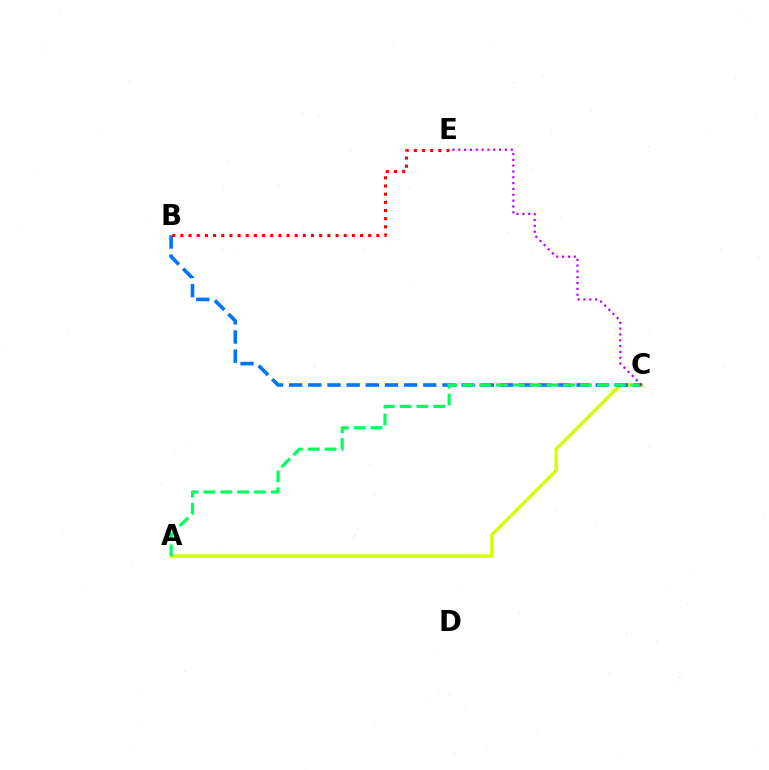{('A', 'C'): [{'color': '#d1ff00', 'line_style': 'solid', 'thickness': 2.36}, {'color': '#00ff5c', 'line_style': 'dashed', 'thickness': 2.29}], ('B', 'C'): [{'color': '#0074ff', 'line_style': 'dashed', 'thickness': 2.6}], ('B', 'E'): [{'color': '#ff0000', 'line_style': 'dotted', 'thickness': 2.22}], ('C', 'E'): [{'color': '#b900ff', 'line_style': 'dotted', 'thickness': 1.58}]}